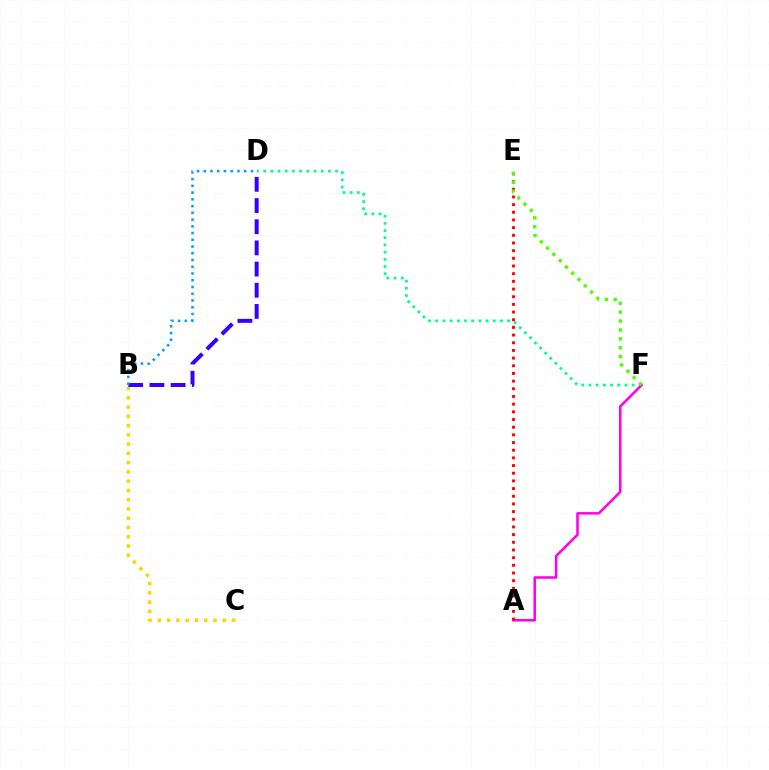{('B', 'C'): [{'color': '#ffd500', 'line_style': 'dotted', 'thickness': 2.52}], ('D', 'F'): [{'color': '#00ff86', 'line_style': 'dotted', 'thickness': 1.95}], ('B', 'D'): [{'color': '#3700ff', 'line_style': 'dashed', 'thickness': 2.88}, {'color': '#009eff', 'line_style': 'dotted', 'thickness': 1.83}], ('A', 'F'): [{'color': '#ff00ed', 'line_style': 'solid', 'thickness': 1.83}], ('A', 'E'): [{'color': '#ff0000', 'line_style': 'dotted', 'thickness': 2.09}], ('E', 'F'): [{'color': '#4fff00', 'line_style': 'dotted', 'thickness': 2.42}]}